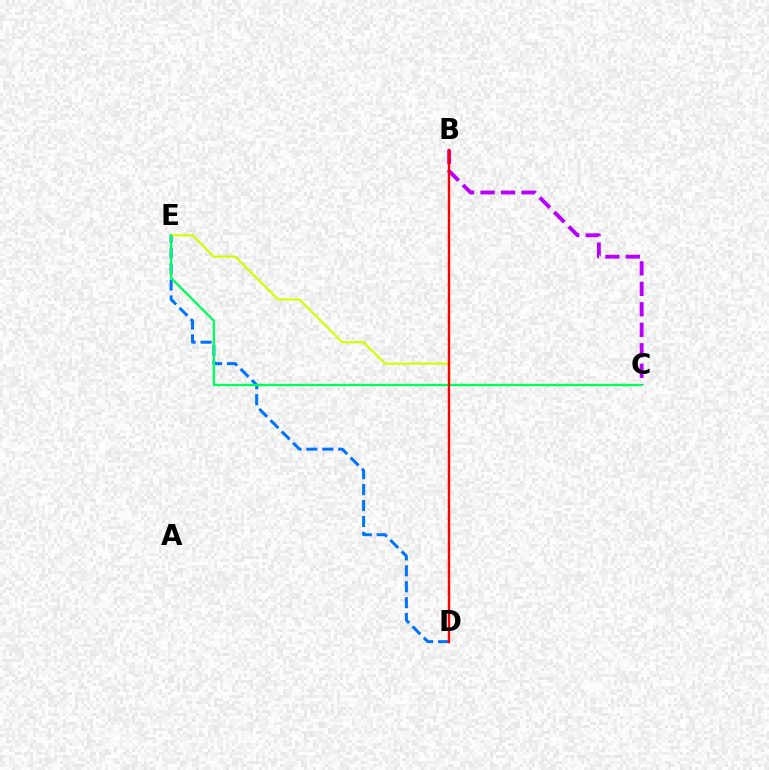{('D', 'E'): [{'color': '#0074ff', 'line_style': 'dashed', 'thickness': 2.16}], ('C', 'E'): [{'color': '#d1ff00', 'line_style': 'solid', 'thickness': 1.55}, {'color': '#00ff5c', 'line_style': 'solid', 'thickness': 1.64}], ('B', 'C'): [{'color': '#b900ff', 'line_style': 'dashed', 'thickness': 2.78}], ('B', 'D'): [{'color': '#ff0000', 'line_style': 'solid', 'thickness': 1.74}]}